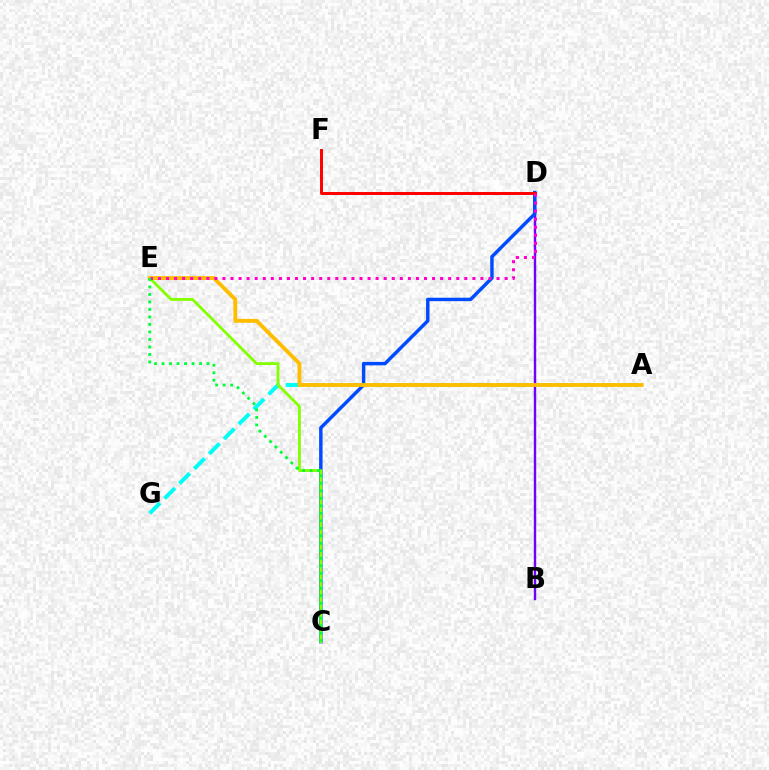{('B', 'D'): [{'color': '#7200ff', 'line_style': 'solid', 'thickness': 1.73}], ('A', 'G'): [{'color': '#00fff6', 'line_style': 'dashed', 'thickness': 2.85}], ('C', 'D'): [{'color': '#004bff', 'line_style': 'solid', 'thickness': 2.48}], ('D', 'F'): [{'color': '#ff0000', 'line_style': 'solid', 'thickness': 2.13}], ('C', 'E'): [{'color': '#84ff00', 'line_style': 'solid', 'thickness': 2.03}, {'color': '#00ff39', 'line_style': 'dotted', 'thickness': 2.04}], ('A', 'E'): [{'color': '#ffbd00', 'line_style': 'solid', 'thickness': 2.79}], ('D', 'E'): [{'color': '#ff00cf', 'line_style': 'dotted', 'thickness': 2.19}]}